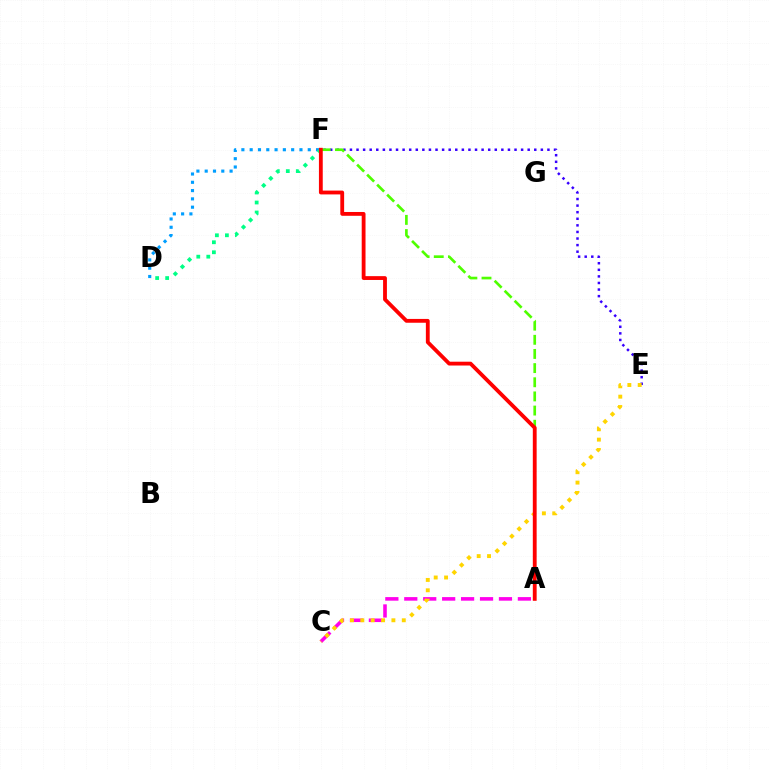{('D', 'F'): [{'color': '#009eff', 'line_style': 'dotted', 'thickness': 2.25}, {'color': '#00ff86', 'line_style': 'dotted', 'thickness': 2.72}], ('E', 'F'): [{'color': '#3700ff', 'line_style': 'dotted', 'thickness': 1.79}], ('A', 'C'): [{'color': '#ff00ed', 'line_style': 'dashed', 'thickness': 2.57}], ('A', 'F'): [{'color': '#4fff00', 'line_style': 'dashed', 'thickness': 1.92}, {'color': '#ff0000', 'line_style': 'solid', 'thickness': 2.75}], ('C', 'E'): [{'color': '#ffd500', 'line_style': 'dotted', 'thickness': 2.82}]}